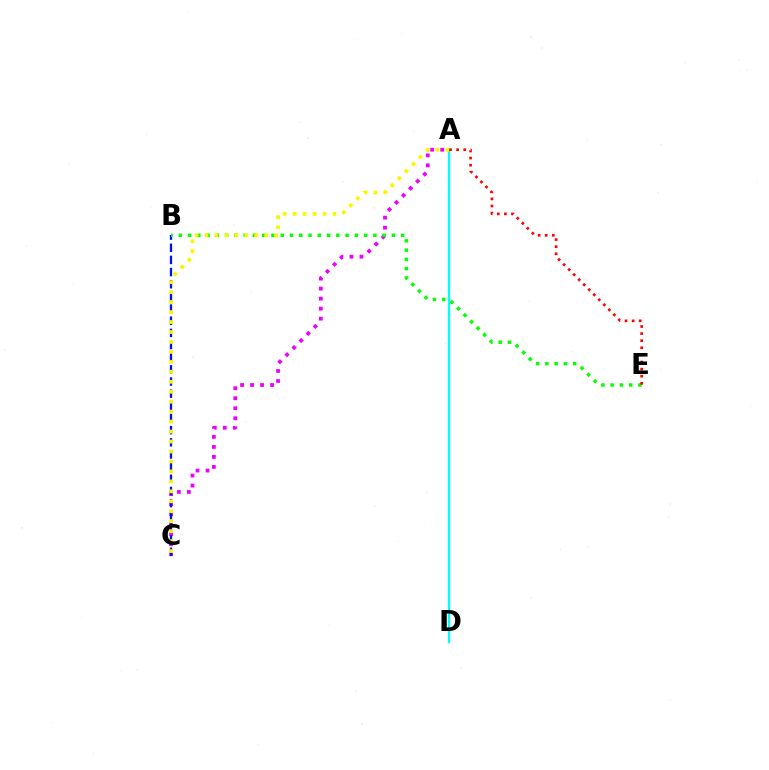{('A', 'C'): [{'color': '#ee00ff', 'line_style': 'dotted', 'thickness': 2.72}, {'color': '#fcf500', 'line_style': 'dotted', 'thickness': 2.71}], ('B', 'C'): [{'color': '#0010ff', 'line_style': 'dashed', 'thickness': 1.65}], ('B', 'E'): [{'color': '#08ff00', 'line_style': 'dotted', 'thickness': 2.52}], ('A', 'D'): [{'color': '#00fff6', 'line_style': 'solid', 'thickness': 1.69}], ('A', 'E'): [{'color': '#ff0000', 'line_style': 'dotted', 'thickness': 1.93}]}